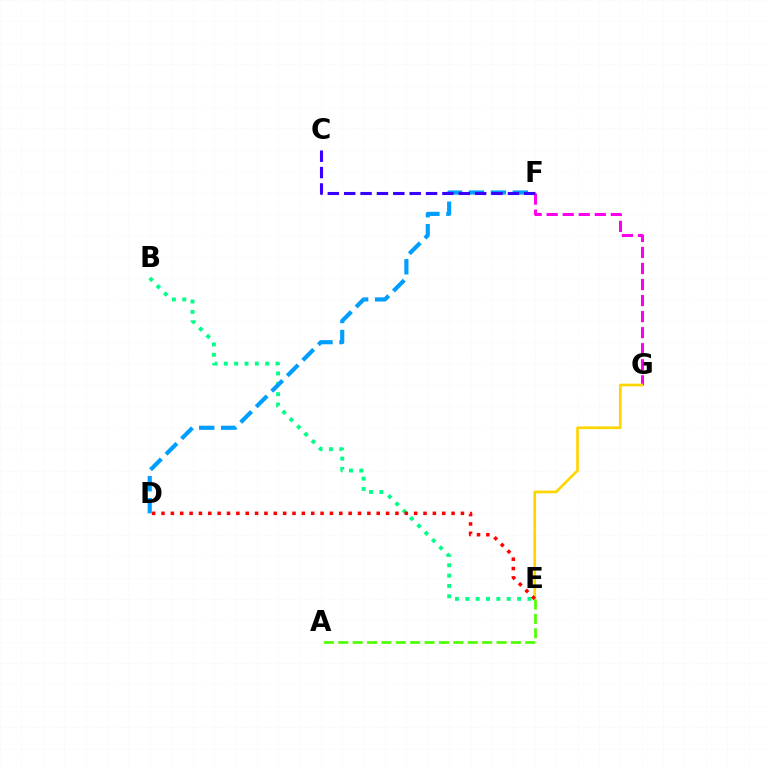{('B', 'E'): [{'color': '#00ff86', 'line_style': 'dotted', 'thickness': 2.81}], ('D', 'F'): [{'color': '#009eff', 'line_style': 'dashed', 'thickness': 2.98}], ('F', 'G'): [{'color': '#ff00ed', 'line_style': 'dashed', 'thickness': 2.18}], ('E', 'G'): [{'color': '#ffd500', 'line_style': 'solid', 'thickness': 1.93}], ('A', 'E'): [{'color': '#4fff00', 'line_style': 'dashed', 'thickness': 1.95}], ('D', 'E'): [{'color': '#ff0000', 'line_style': 'dotted', 'thickness': 2.54}], ('C', 'F'): [{'color': '#3700ff', 'line_style': 'dashed', 'thickness': 2.22}]}